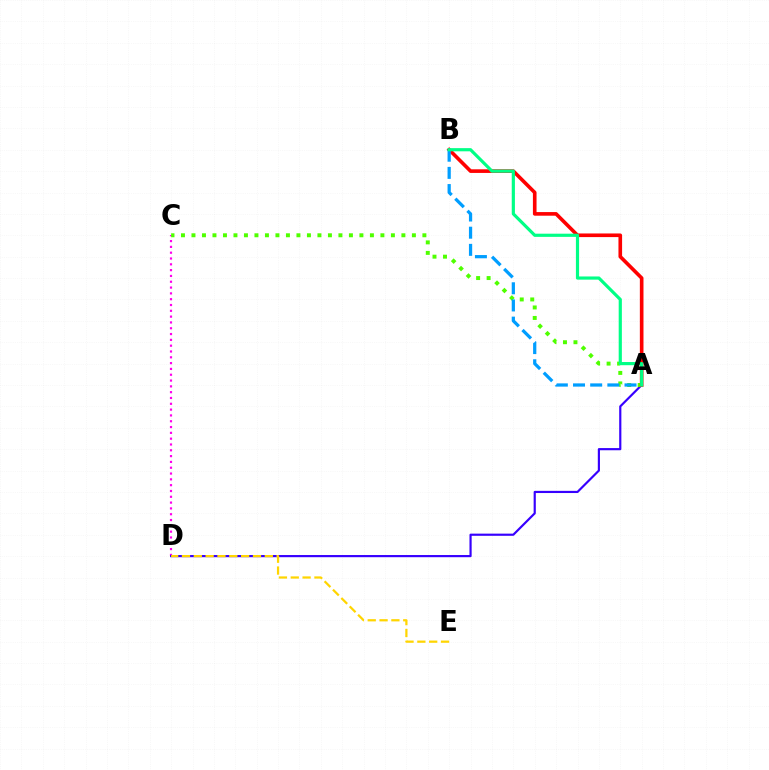{('C', 'D'): [{'color': '#ff00ed', 'line_style': 'dotted', 'thickness': 1.58}], ('A', 'D'): [{'color': '#3700ff', 'line_style': 'solid', 'thickness': 1.57}], ('A', 'C'): [{'color': '#4fff00', 'line_style': 'dotted', 'thickness': 2.85}], ('D', 'E'): [{'color': '#ffd500', 'line_style': 'dashed', 'thickness': 1.61}], ('A', 'B'): [{'color': '#ff0000', 'line_style': 'solid', 'thickness': 2.62}, {'color': '#009eff', 'line_style': 'dashed', 'thickness': 2.33}, {'color': '#00ff86', 'line_style': 'solid', 'thickness': 2.29}]}